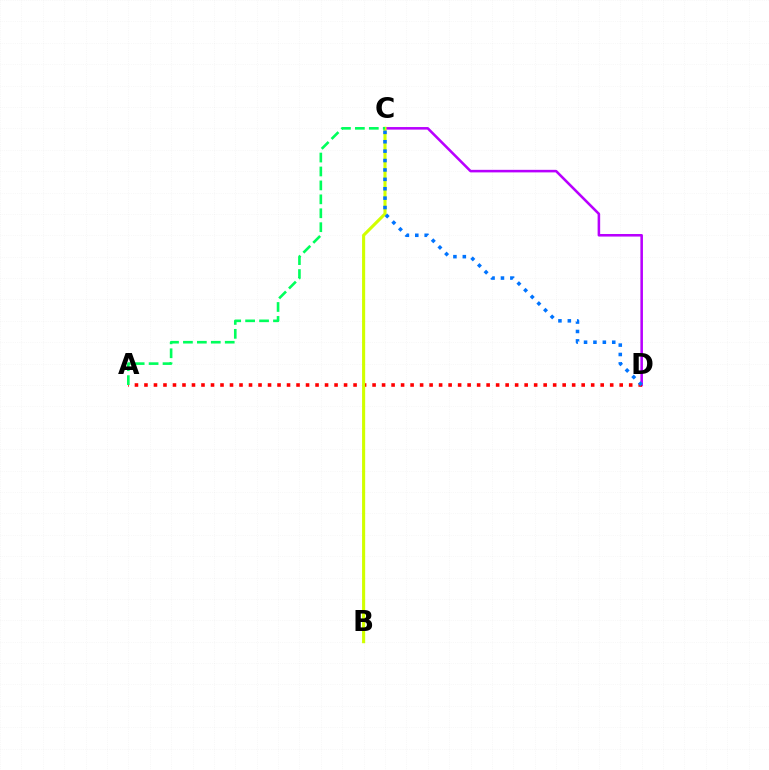{('C', 'D'): [{'color': '#b900ff', 'line_style': 'solid', 'thickness': 1.84}, {'color': '#0074ff', 'line_style': 'dotted', 'thickness': 2.55}], ('A', 'D'): [{'color': '#ff0000', 'line_style': 'dotted', 'thickness': 2.58}], ('B', 'C'): [{'color': '#d1ff00', 'line_style': 'solid', 'thickness': 2.23}], ('A', 'C'): [{'color': '#00ff5c', 'line_style': 'dashed', 'thickness': 1.89}]}